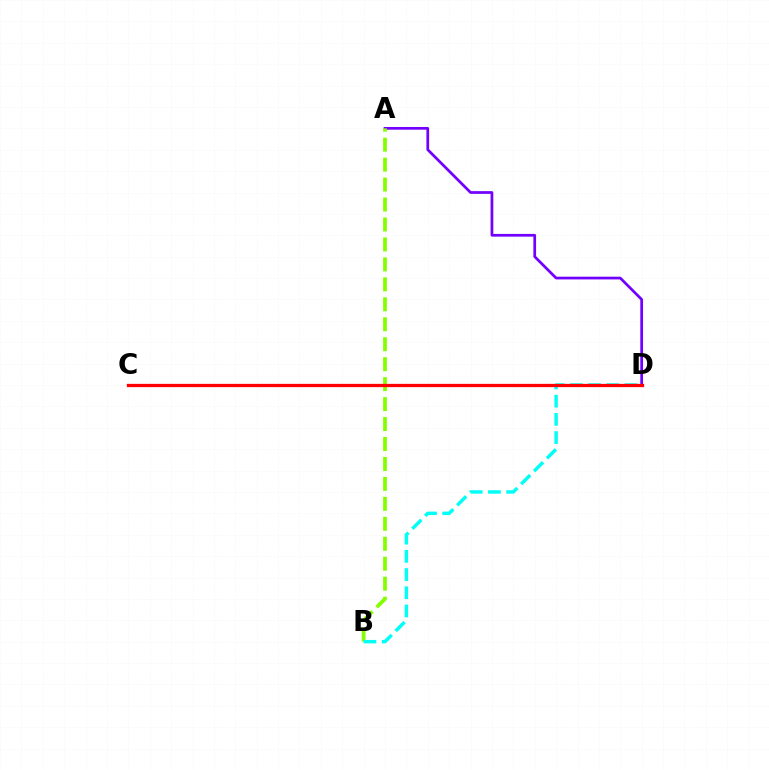{('A', 'D'): [{'color': '#7200ff', 'line_style': 'solid', 'thickness': 1.96}], ('A', 'B'): [{'color': '#84ff00', 'line_style': 'dashed', 'thickness': 2.71}], ('B', 'D'): [{'color': '#00fff6', 'line_style': 'dashed', 'thickness': 2.47}], ('C', 'D'): [{'color': '#ff0000', 'line_style': 'solid', 'thickness': 2.36}]}